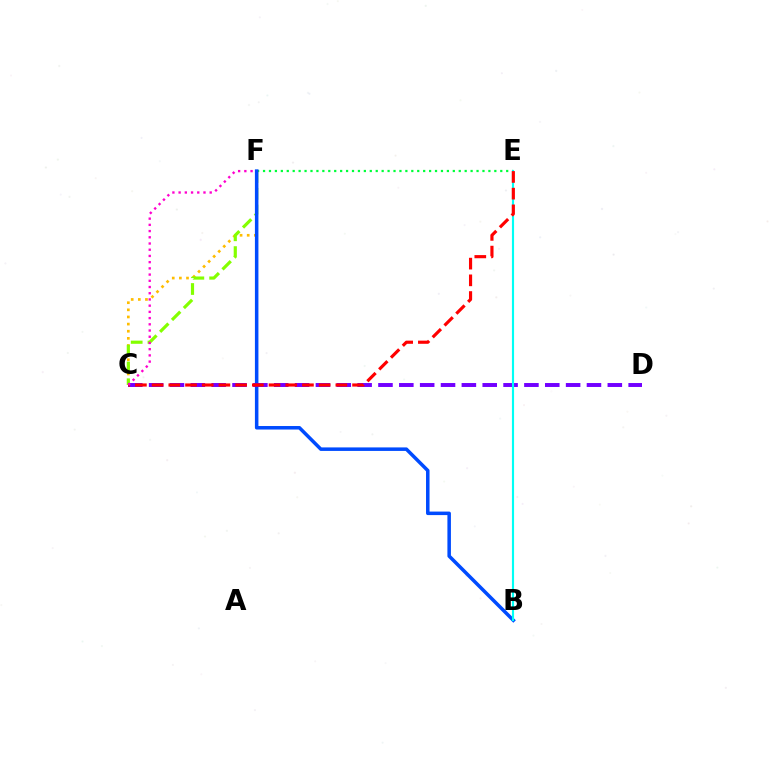{('E', 'F'): [{'color': '#00ff39', 'line_style': 'dotted', 'thickness': 1.61}], ('C', 'F'): [{'color': '#ffbd00', 'line_style': 'dotted', 'thickness': 1.94}, {'color': '#84ff00', 'line_style': 'dashed', 'thickness': 2.28}, {'color': '#ff00cf', 'line_style': 'dotted', 'thickness': 1.69}], ('B', 'F'): [{'color': '#004bff', 'line_style': 'solid', 'thickness': 2.53}], ('C', 'D'): [{'color': '#7200ff', 'line_style': 'dashed', 'thickness': 2.83}], ('B', 'E'): [{'color': '#00fff6', 'line_style': 'solid', 'thickness': 1.54}], ('C', 'E'): [{'color': '#ff0000', 'line_style': 'dashed', 'thickness': 2.27}]}